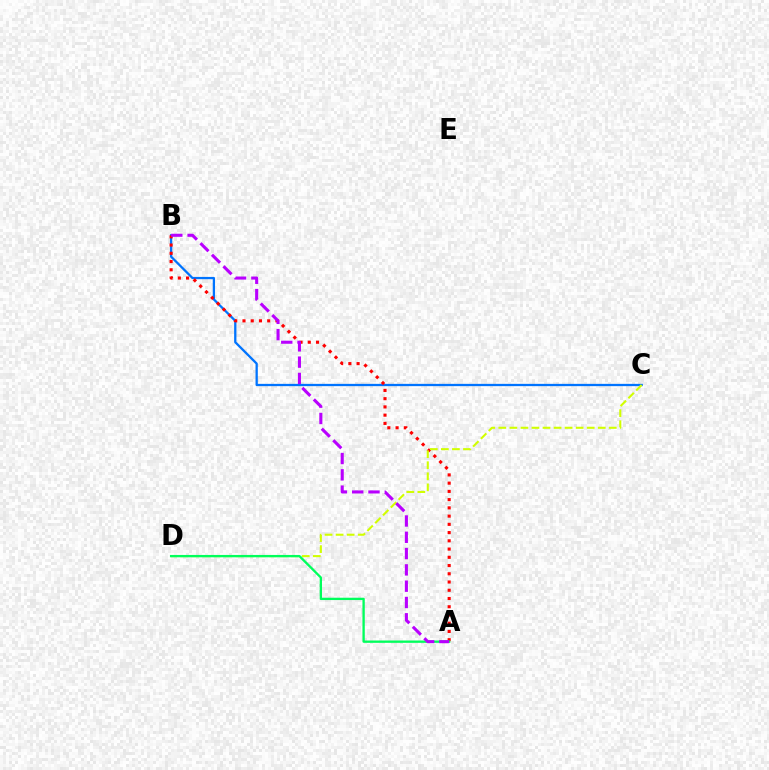{('B', 'C'): [{'color': '#0074ff', 'line_style': 'solid', 'thickness': 1.64}], ('A', 'B'): [{'color': '#ff0000', 'line_style': 'dotted', 'thickness': 2.24}, {'color': '#b900ff', 'line_style': 'dashed', 'thickness': 2.21}], ('C', 'D'): [{'color': '#d1ff00', 'line_style': 'dashed', 'thickness': 1.5}], ('A', 'D'): [{'color': '#00ff5c', 'line_style': 'solid', 'thickness': 1.68}]}